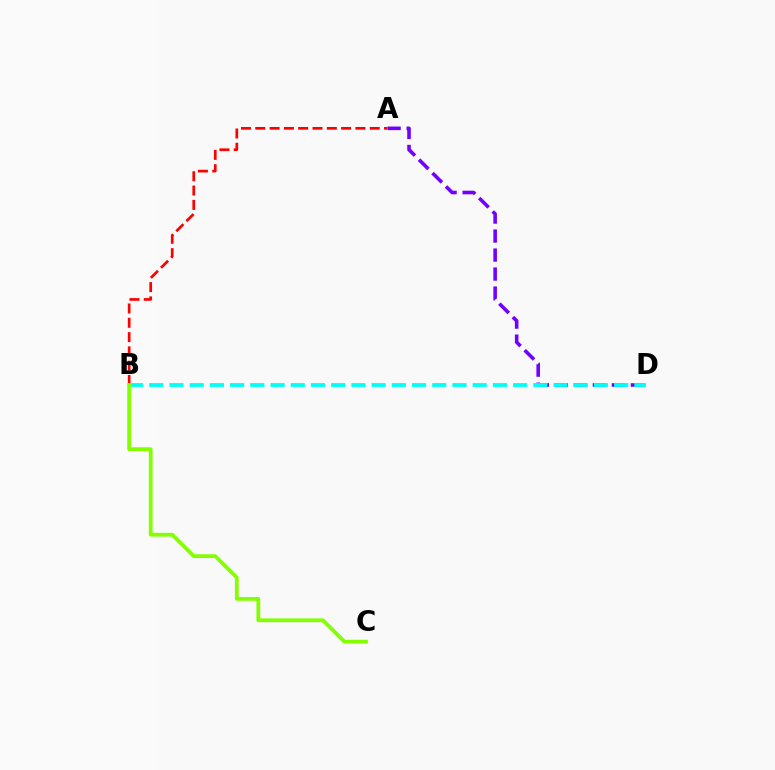{('A', 'D'): [{'color': '#7200ff', 'line_style': 'dashed', 'thickness': 2.58}], ('A', 'B'): [{'color': '#ff0000', 'line_style': 'dashed', 'thickness': 1.94}], ('B', 'D'): [{'color': '#00fff6', 'line_style': 'dashed', 'thickness': 2.75}], ('B', 'C'): [{'color': '#84ff00', 'line_style': 'solid', 'thickness': 2.73}]}